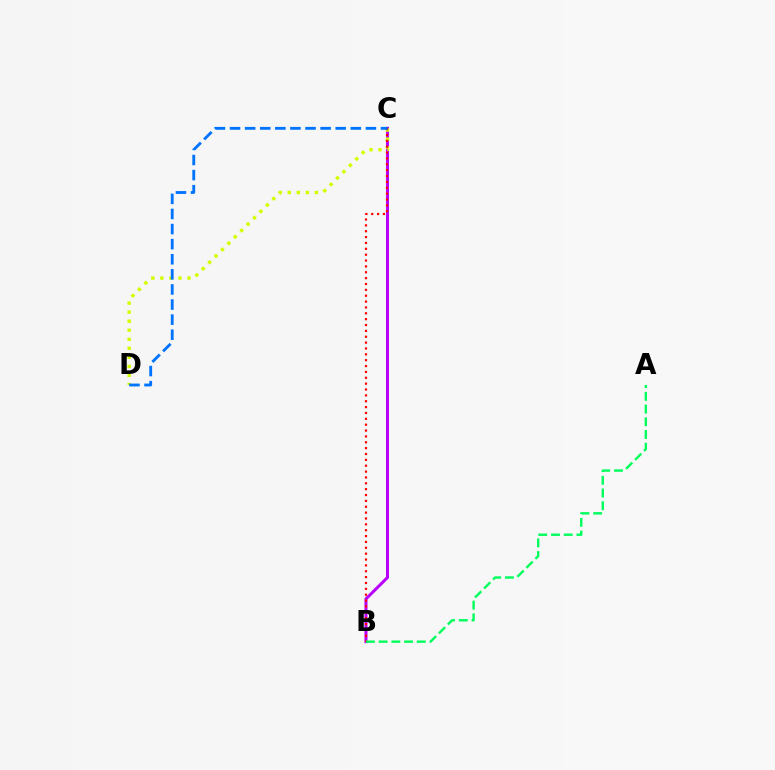{('B', 'C'): [{'color': '#b900ff', 'line_style': 'solid', 'thickness': 2.18}, {'color': '#ff0000', 'line_style': 'dotted', 'thickness': 1.59}], ('C', 'D'): [{'color': '#d1ff00', 'line_style': 'dotted', 'thickness': 2.46}, {'color': '#0074ff', 'line_style': 'dashed', 'thickness': 2.05}], ('A', 'B'): [{'color': '#00ff5c', 'line_style': 'dashed', 'thickness': 1.73}]}